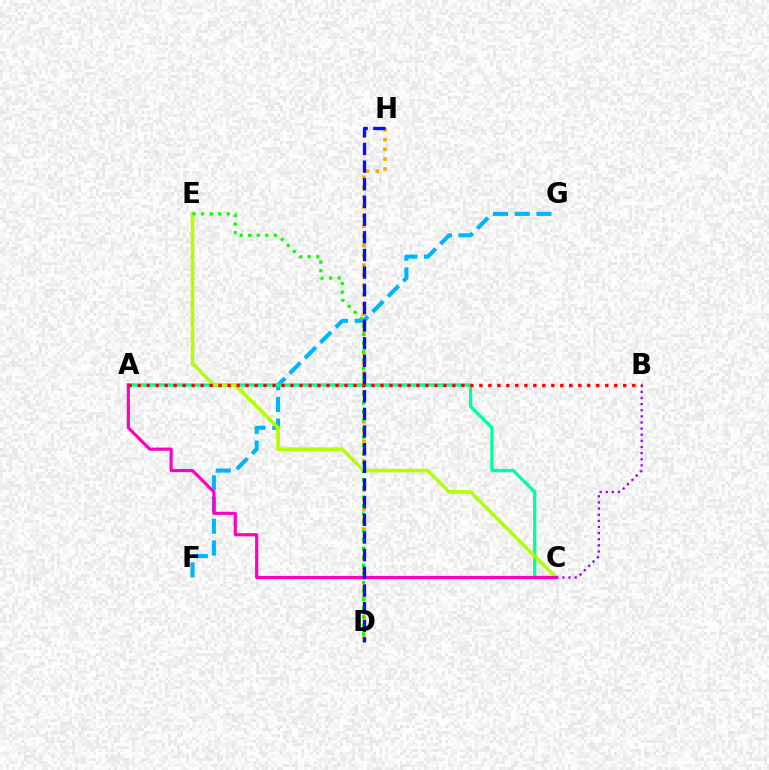{('F', 'G'): [{'color': '#00b5ff', 'line_style': 'dashed', 'thickness': 2.95}], ('D', 'H'): [{'color': '#ffa500', 'line_style': 'dotted', 'thickness': 2.66}, {'color': '#0010ff', 'line_style': 'dashed', 'thickness': 2.4}], ('A', 'C'): [{'color': '#00ff9d', 'line_style': 'solid', 'thickness': 2.37}, {'color': '#ff00bd', 'line_style': 'solid', 'thickness': 2.27}], ('C', 'E'): [{'color': '#b3ff00', 'line_style': 'solid', 'thickness': 2.58}], ('D', 'E'): [{'color': '#08ff00', 'line_style': 'dotted', 'thickness': 2.32}], ('B', 'C'): [{'color': '#9b00ff', 'line_style': 'dotted', 'thickness': 1.66}], ('A', 'B'): [{'color': '#ff0000', 'line_style': 'dotted', 'thickness': 2.44}]}